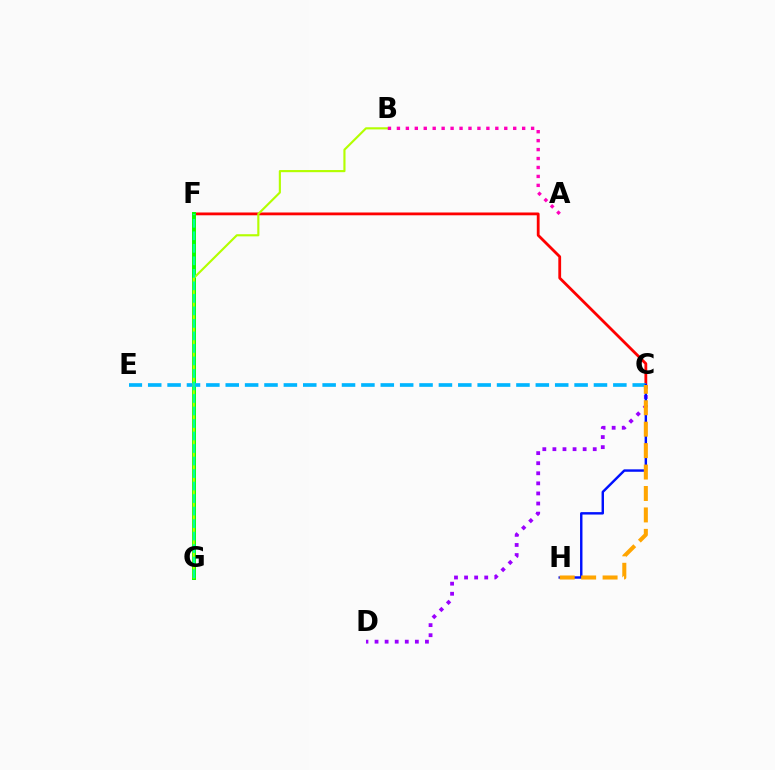{('C', 'F'): [{'color': '#ff0000', 'line_style': 'solid', 'thickness': 2.01}], ('C', 'D'): [{'color': '#9b00ff', 'line_style': 'dotted', 'thickness': 2.74}], ('F', 'G'): [{'color': '#08ff00', 'line_style': 'solid', 'thickness': 2.86}, {'color': '#00ff9d', 'line_style': 'dashed', 'thickness': 1.7}], ('C', 'E'): [{'color': '#00b5ff', 'line_style': 'dashed', 'thickness': 2.63}], ('B', 'G'): [{'color': '#b3ff00', 'line_style': 'solid', 'thickness': 1.54}], ('A', 'B'): [{'color': '#ff00bd', 'line_style': 'dotted', 'thickness': 2.43}], ('C', 'H'): [{'color': '#0010ff', 'line_style': 'solid', 'thickness': 1.75}, {'color': '#ffa500', 'line_style': 'dashed', 'thickness': 2.91}]}